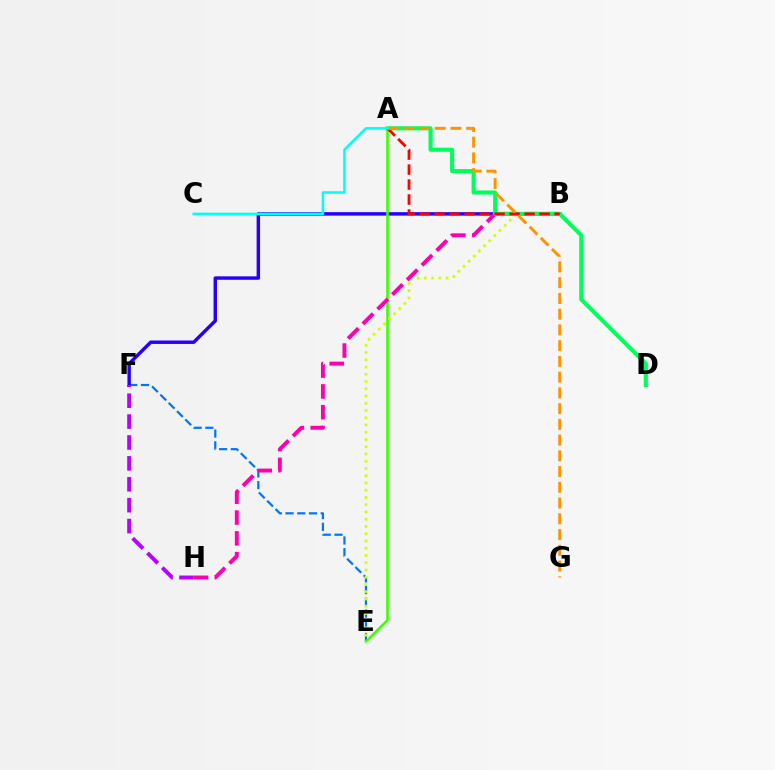{('E', 'F'): [{'color': '#0074ff', 'line_style': 'dashed', 'thickness': 1.59}], ('B', 'F'): [{'color': '#2500ff', 'line_style': 'solid', 'thickness': 2.48}], ('A', 'E'): [{'color': '#3dff00', 'line_style': 'solid', 'thickness': 1.86}], ('B', 'E'): [{'color': '#d1ff00', 'line_style': 'dotted', 'thickness': 1.97}], ('B', 'H'): [{'color': '#ff00ac', 'line_style': 'dashed', 'thickness': 2.82}], ('A', 'D'): [{'color': '#00ff5c', 'line_style': 'solid', 'thickness': 2.95}], ('A', 'B'): [{'color': '#ff0000', 'line_style': 'dashed', 'thickness': 2.04}], ('F', 'H'): [{'color': '#b900ff', 'line_style': 'dashed', 'thickness': 2.84}], ('A', 'G'): [{'color': '#ff9400', 'line_style': 'dashed', 'thickness': 2.14}], ('A', 'C'): [{'color': '#00fff6', 'line_style': 'solid', 'thickness': 1.83}]}